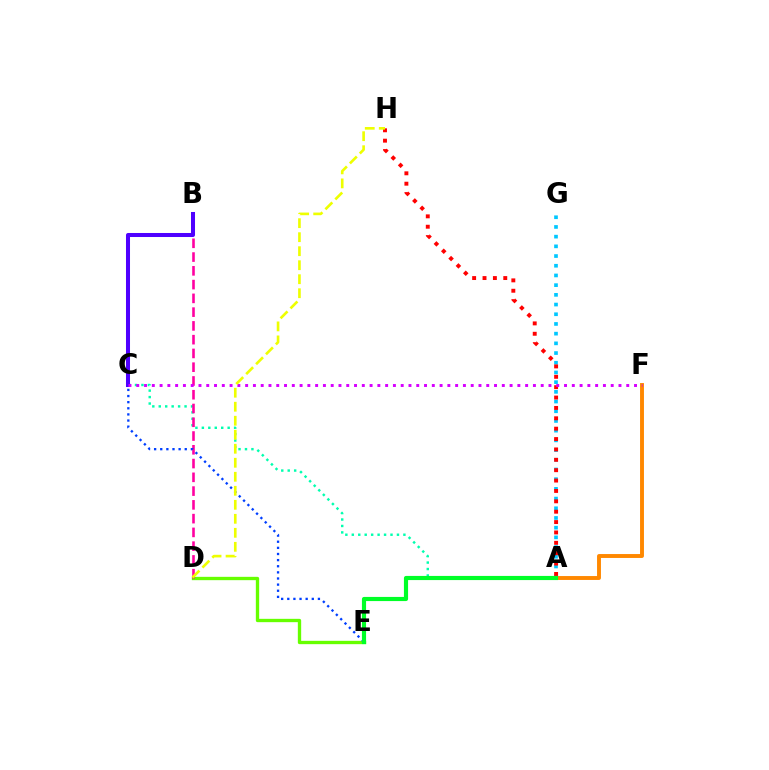{('D', 'E'): [{'color': '#66ff00', 'line_style': 'solid', 'thickness': 2.39}], ('A', 'F'): [{'color': '#ff8800', 'line_style': 'solid', 'thickness': 2.81}], ('A', 'G'): [{'color': '#00c7ff', 'line_style': 'dotted', 'thickness': 2.64}], ('A', 'C'): [{'color': '#00ffaf', 'line_style': 'dotted', 'thickness': 1.75}], ('B', 'D'): [{'color': '#ff00a0', 'line_style': 'dashed', 'thickness': 1.87}], ('B', 'C'): [{'color': '#4f00ff', 'line_style': 'solid', 'thickness': 2.9}], ('C', 'E'): [{'color': '#003fff', 'line_style': 'dotted', 'thickness': 1.66}], ('A', 'H'): [{'color': '#ff0000', 'line_style': 'dotted', 'thickness': 2.82}], ('C', 'F'): [{'color': '#d600ff', 'line_style': 'dotted', 'thickness': 2.11}], ('D', 'H'): [{'color': '#eeff00', 'line_style': 'dashed', 'thickness': 1.9}], ('A', 'E'): [{'color': '#00ff27', 'line_style': 'solid', 'thickness': 2.99}]}